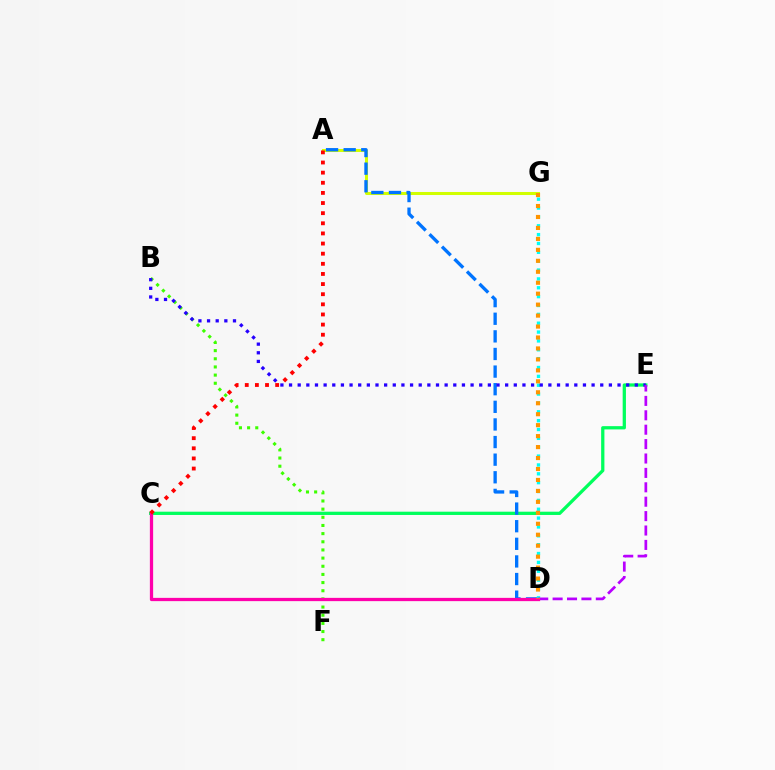{('C', 'E'): [{'color': '#00ff5c', 'line_style': 'solid', 'thickness': 2.35}], ('A', 'G'): [{'color': '#d1ff00', 'line_style': 'solid', 'thickness': 2.18}], ('A', 'D'): [{'color': '#0074ff', 'line_style': 'dashed', 'thickness': 2.39}], ('B', 'F'): [{'color': '#3dff00', 'line_style': 'dotted', 'thickness': 2.22}], ('D', 'G'): [{'color': '#00fff6', 'line_style': 'dotted', 'thickness': 2.41}, {'color': '#ff9400', 'line_style': 'dotted', 'thickness': 2.98}], ('B', 'E'): [{'color': '#2500ff', 'line_style': 'dotted', 'thickness': 2.35}], ('D', 'E'): [{'color': '#b900ff', 'line_style': 'dashed', 'thickness': 1.96}], ('C', 'D'): [{'color': '#ff00ac', 'line_style': 'solid', 'thickness': 2.35}], ('A', 'C'): [{'color': '#ff0000', 'line_style': 'dotted', 'thickness': 2.75}]}